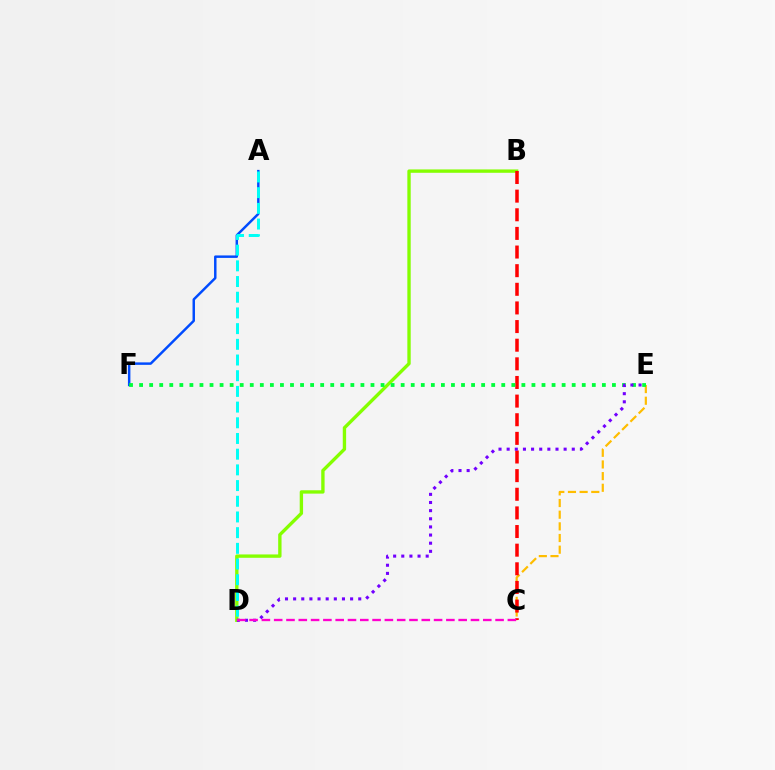{('C', 'E'): [{'color': '#ffbd00', 'line_style': 'dashed', 'thickness': 1.58}], ('B', 'D'): [{'color': '#84ff00', 'line_style': 'solid', 'thickness': 2.41}], ('A', 'F'): [{'color': '#004bff', 'line_style': 'solid', 'thickness': 1.77}], ('B', 'C'): [{'color': '#ff0000', 'line_style': 'dashed', 'thickness': 2.53}], ('E', 'F'): [{'color': '#00ff39', 'line_style': 'dotted', 'thickness': 2.73}], ('D', 'E'): [{'color': '#7200ff', 'line_style': 'dotted', 'thickness': 2.21}], ('A', 'D'): [{'color': '#00fff6', 'line_style': 'dashed', 'thickness': 2.13}], ('C', 'D'): [{'color': '#ff00cf', 'line_style': 'dashed', 'thickness': 1.67}]}